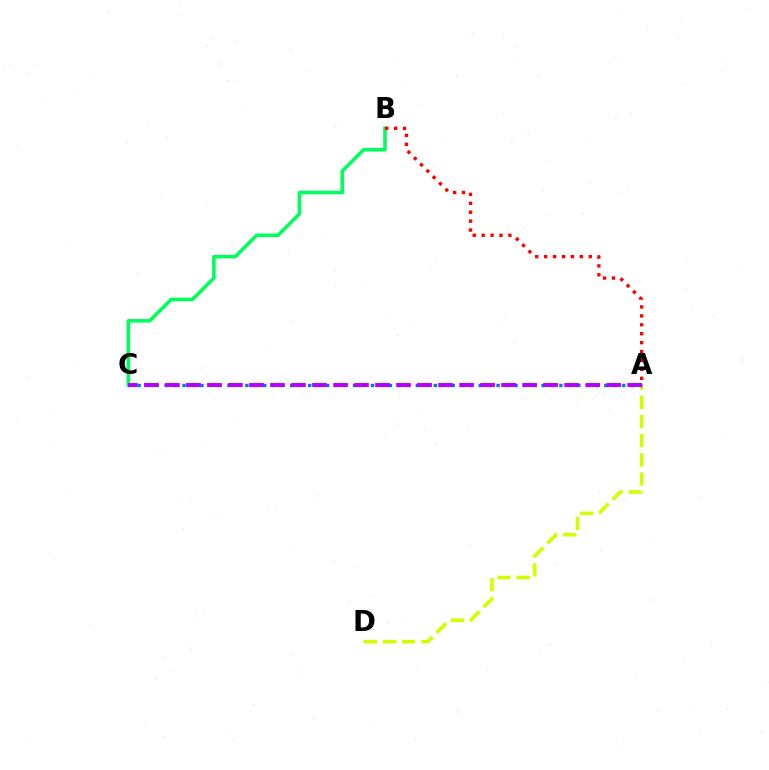{('B', 'C'): [{'color': '#00ff5c', 'line_style': 'solid', 'thickness': 2.57}], ('A', 'B'): [{'color': '#ff0000', 'line_style': 'dotted', 'thickness': 2.42}], ('A', 'D'): [{'color': '#d1ff00', 'line_style': 'dashed', 'thickness': 2.61}], ('A', 'C'): [{'color': '#0074ff', 'line_style': 'dotted', 'thickness': 2.44}, {'color': '#b900ff', 'line_style': 'dashed', 'thickness': 2.85}]}